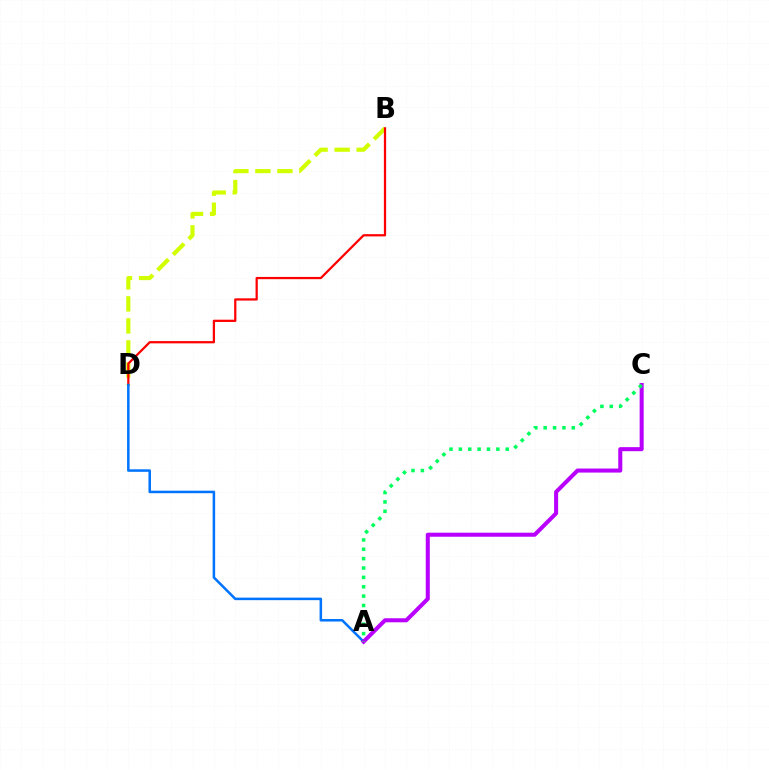{('B', 'D'): [{'color': '#d1ff00', 'line_style': 'dashed', 'thickness': 2.99}, {'color': '#ff0000', 'line_style': 'solid', 'thickness': 1.62}], ('A', 'D'): [{'color': '#0074ff', 'line_style': 'solid', 'thickness': 1.82}], ('A', 'C'): [{'color': '#b900ff', 'line_style': 'solid', 'thickness': 2.91}, {'color': '#00ff5c', 'line_style': 'dotted', 'thickness': 2.55}]}